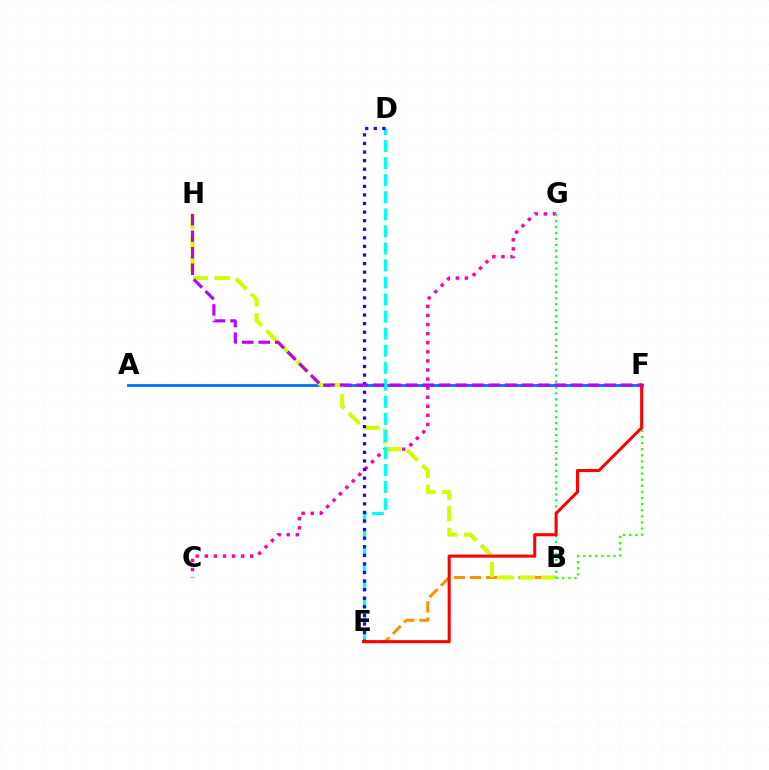{('B', 'F'): [{'color': '#3dff00', 'line_style': 'dotted', 'thickness': 1.66}], ('B', 'E'): [{'color': '#ff9400', 'line_style': 'dashed', 'thickness': 2.19}], ('C', 'G'): [{'color': '#ff00ac', 'line_style': 'dotted', 'thickness': 2.47}], ('A', 'F'): [{'color': '#0074ff', 'line_style': 'solid', 'thickness': 2.03}], ('B', 'H'): [{'color': '#d1ff00', 'line_style': 'dashed', 'thickness': 2.93}], ('D', 'E'): [{'color': '#00fff6', 'line_style': 'dashed', 'thickness': 2.32}, {'color': '#2500ff', 'line_style': 'dotted', 'thickness': 2.33}], ('B', 'G'): [{'color': '#00ff5c', 'line_style': 'dotted', 'thickness': 1.62}], ('E', 'F'): [{'color': '#ff0000', 'line_style': 'solid', 'thickness': 2.2}], ('F', 'H'): [{'color': '#b900ff', 'line_style': 'dashed', 'thickness': 2.24}]}